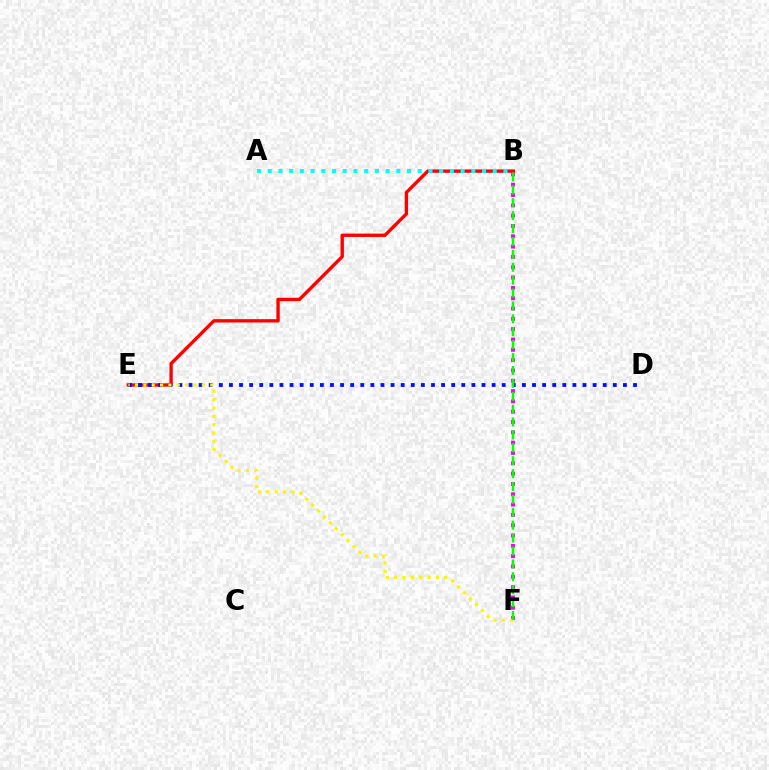{('B', 'F'): [{'color': '#ee00ff', 'line_style': 'dotted', 'thickness': 2.8}, {'color': '#08ff00', 'line_style': 'dashed', 'thickness': 1.75}], ('B', 'E'): [{'color': '#ff0000', 'line_style': 'solid', 'thickness': 2.42}], ('A', 'B'): [{'color': '#00fff6', 'line_style': 'dotted', 'thickness': 2.91}], ('D', 'E'): [{'color': '#0010ff', 'line_style': 'dotted', 'thickness': 2.74}], ('E', 'F'): [{'color': '#fcf500', 'line_style': 'dotted', 'thickness': 2.27}]}